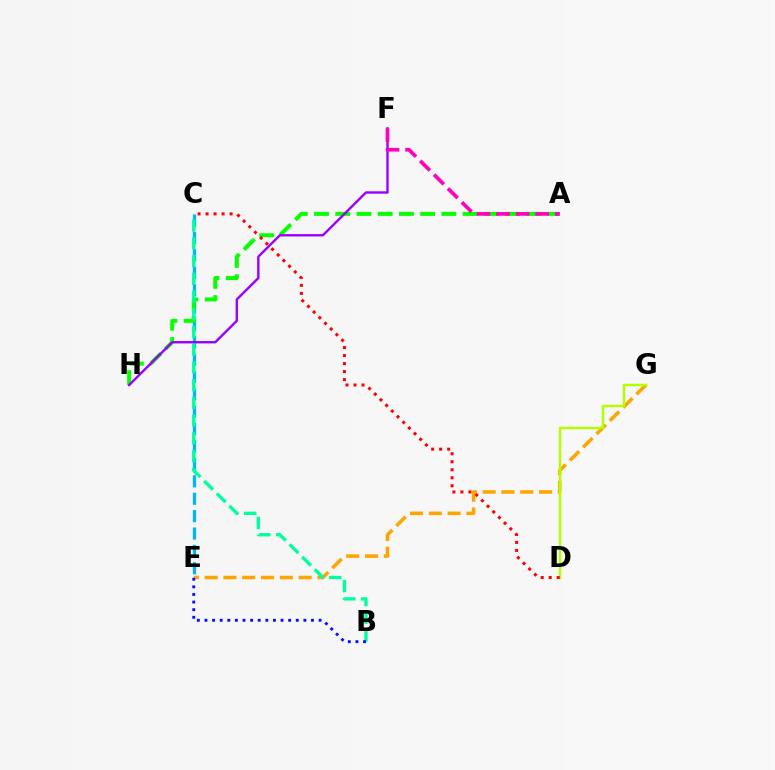{('C', 'E'): [{'color': '#00b5ff', 'line_style': 'dashed', 'thickness': 2.36}], ('A', 'H'): [{'color': '#08ff00', 'line_style': 'dashed', 'thickness': 2.88}], ('F', 'H'): [{'color': '#9b00ff', 'line_style': 'solid', 'thickness': 1.72}], ('E', 'G'): [{'color': '#ffa500', 'line_style': 'dashed', 'thickness': 2.55}], ('A', 'F'): [{'color': '#ff00bd', 'line_style': 'dashed', 'thickness': 2.66}], ('D', 'G'): [{'color': '#b3ff00', 'line_style': 'solid', 'thickness': 1.8}], ('C', 'D'): [{'color': '#ff0000', 'line_style': 'dotted', 'thickness': 2.18}], ('B', 'C'): [{'color': '#00ff9d', 'line_style': 'dashed', 'thickness': 2.41}], ('B', 'E'): [{'color': '#0010ff', 'line_style': 'dotted', 'thickness': 2.07}]}